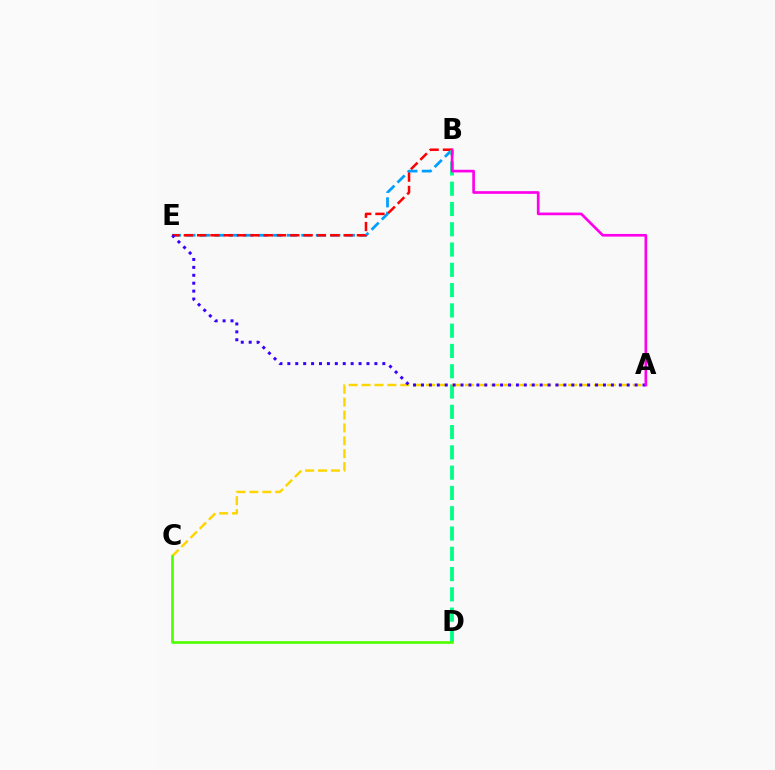{('B', 'E'): [{'color': '#009eff', 'line_style': 'dashed', 'thickness': 1.97}, {'color': '#ff0000', 'line_style': 'dashed', 'thickness': 1.81}], ('B', 'D'): [{'color': '#00ff86', 'line_style': 'dashed', 'thickness': 2.76}], ('A', 'C'): [{'color': '#ffd500', 'line_style': 'dashed', 'thickness': 1.75}], ('A', 'E'): [{'color': '#3700ff', 'line_style': 'dotted', 'thickness': 2.15}], ('C', 'D'): [{'color': '#4fff00', 'line_style': 'solid', 'thickness': 1.91}], ('A', 'B'): [{'color': '#ff00ed', 'line_style': 'solid', 'thickness': 1.93}]}